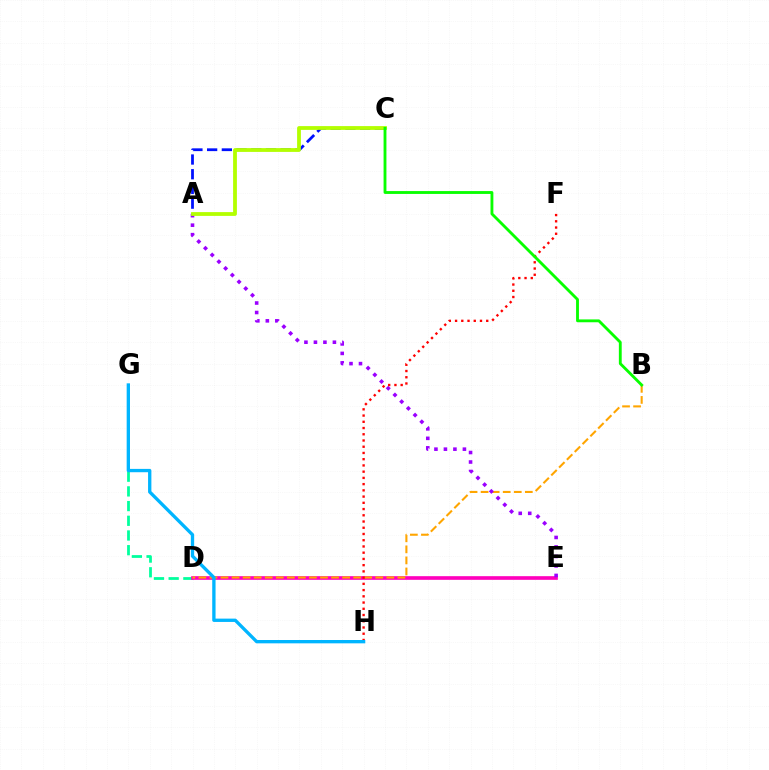{('D', 'G'): [{'color': '#00ff9d', 'line_style': 'dashed', 'thickness': 2.0}], ('D', 'E'): [{'color': '#ff00bd', 'line_style': 'solid', 'thickness': 2.63}], ('B', 'D'): [{'color': '#ffa500', 'line_style': 'dashed', 'thickness': 1.5}], ('A', 'E'): [{'color': '#9b00ff', 'line_style': 'dotted', 'thickness': 2.58}], ('A', 'C'): [{'color': '#0010ff', 'line_style': 'dashed', 'thickness': 2.0}, {'color': '#b3ff00', 'line_style': 'solid', 'thickness': 2.73}], ('F', 'H'): [{'color': '#ff0000', 'line_style': 'dotted', 'thickness': 1.69}], ('B', 'C'): [{'color': '#08ff00', 'line_style': 'solid', 'thickness': 2.05}], ('G', 'H'): [{'color': '#00b5ff', 'line_style': 'solid', 'thickness': 2.39}]}